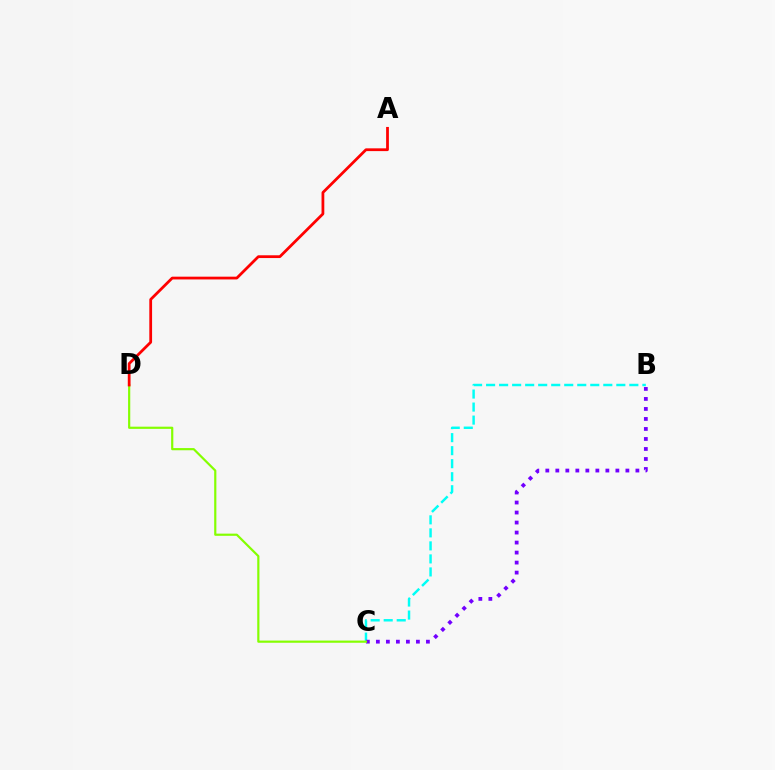{('B', 'C'): [{'color': '#00fff6', 'line_style': 'dashed', 'thickness': 1.77}, {'color': '#7200ff', 'line_style': 'dotted', 'thickness': 2.72}], ('C', 'D'): [{'color': '#84ff00', 'line_style': 'solid', 'thickness': 1.57}], ('A', 'D'): [{'color': '#ff0000', 'line_style': 'solid', 'thickness': 1.99}]}